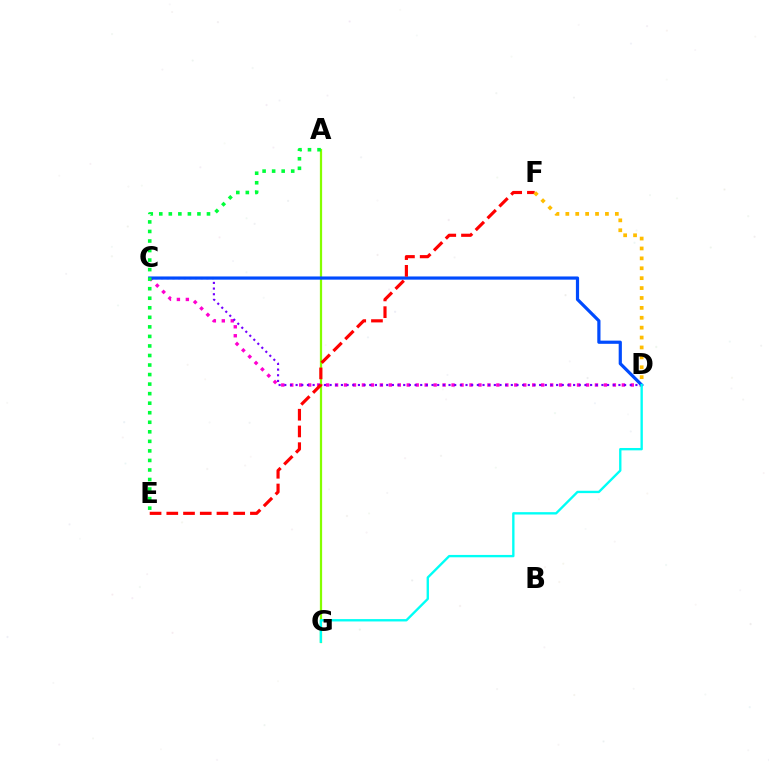{('A', 'G'): [{'color': '#84ff00', 'line_style': 'solid', 'thickness': 1.61}], ('C', 'D'): [{'color': '#ff00cf', 'line_style': 'dotted', 'thickness': 2.43}, {'color': '#7200ff', 'line_style': 'dotted', 'thickness': 1.54}, {'color': '#004bff', 'line_style': 'solid', 'thickness': 2.3}], ('D', 'G'): [{'color': '#00fff6', 'line_style': 'solid', 'thickness': 1.7}], ('A', 'E'): [{'color': '#00ff39', 'line_style': 'dotted', 'thickness': 2.59}], ('E', 'F'): [{'color': '#ff0000', 'line_style': 'dashed', 'thickness': 2.27}], ('D', 'F'): [{'color': '#ffbd00', 'line_style': 'dotted', 'thickness': 2.69}]}